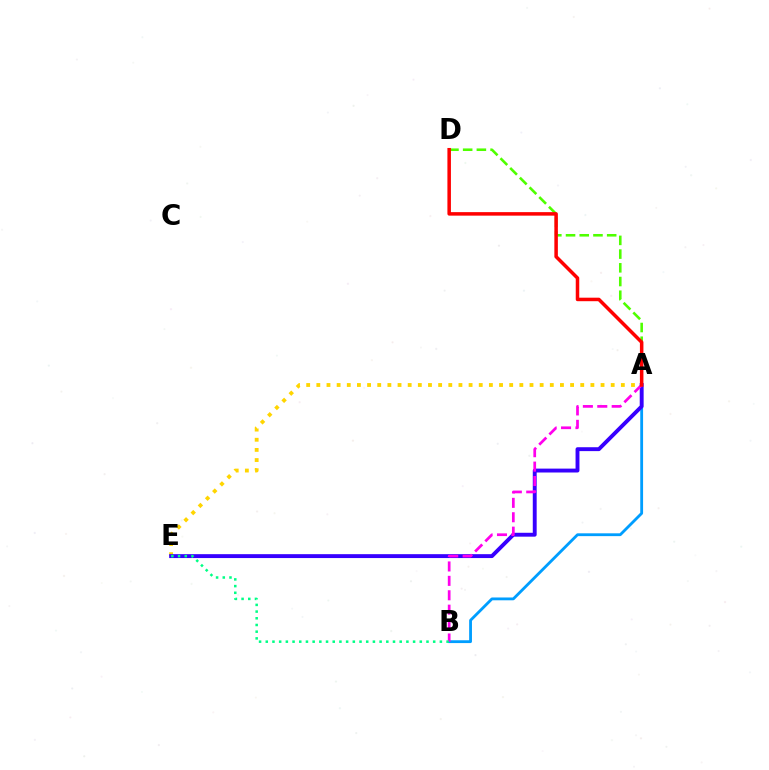{('A', 'D'): [{'color': '#4fff00', 'line_style': 'dashed', 'thickness': 1.86}, {'color': '#ff0000', 'line_style': 'solid', 'thickness': 2.53}], ('A', 'E'): [{'color': '#ffd500', 'line_style': 'dotted', 'thickness': 2.76}, {'color': '#3700ff', 'line_style': 'solid', 'thickness': 2.8}], ('A', 'B'): [{'color': '#009eff', 'line_style': 'solid', 'thickness': 2.03}, {'color': '#ff00ed', 'line_style': 'dashed', 'thickness': 1.96}], ('B', 'E'): [{'color': '#00ff86', 'line_style': 'dotted', 'thickness': 1.82}]}